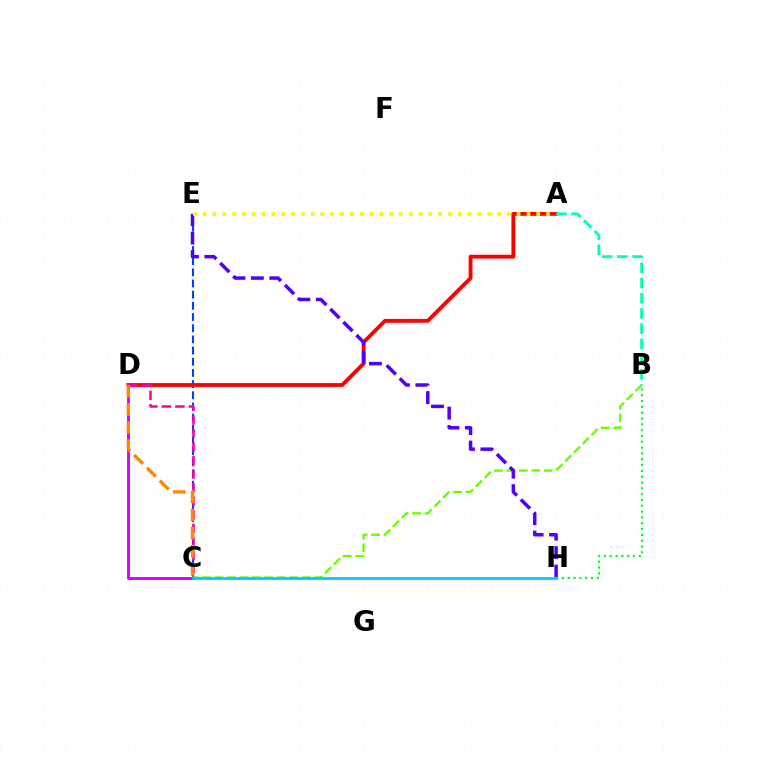{('C', 'E'): [{'color': '#003fff', 'line_style': 'dashed', 'thickness': 1.52}], ('A', 'D'): [{'color': '#ff0000', 'line_style': 'solid', 'thickness': 2.76}], ('B', 'C'): [{'color': '#66ff00', 'line_style': 'dashed', 'thickness': 1.69}], ('C', 'D'): [{'color': '#d600ff', 'line_style': 'solid', 'thickness': 2.08}, {'color': '#ff00a0', 'line_style': 'dashed', 'thickness': 1.84}, {'color': '#ff8800', 'line_style': 'dashed', 'thickness': 2.46}], ('E', 'H'): [{'color': '#4f00ff', 'line_style': 'dashed', 'thickness': 2.51}], ('B', 'H'): [{'color': '#00ff27', 'line_style': 'dotted', 'thickness': 1.58}], ('A', 'B'): [{'color': '#00ffaf', 'line_style': 'dashed', 'thickness': 2.07}], ('C', 'H'): [{'color': '#00c7ff', 'line_style': 'solid', 'thickness': 1.94}], ('A', 'E'): [{'color': '#eeff00', 'line_style': 'dotted', 'thickness': 2.67}]}